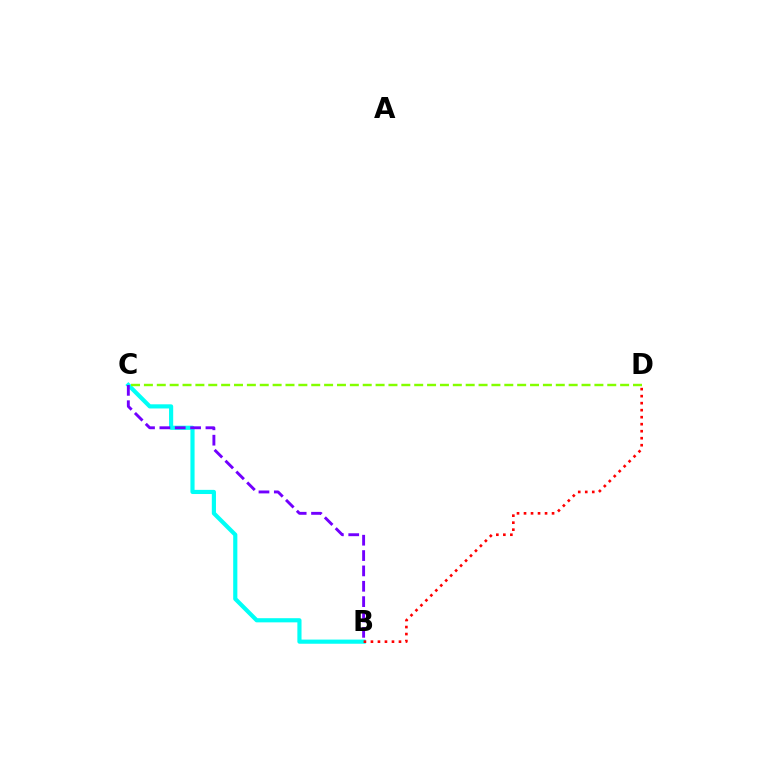{('B', 'C'): [{'color': '#00fff6', 'line_style': 'solid', 'thickness': 2.99}, {'color': '#7200ff', 'line_style': 'dashed', 'thickness': 2.09}], ('C', 'D'): [{'color': '#84ff00', 'line_style': 'dashed', 'thickness': 1.75}], ('B', 'D'): [{'color': '#ff0000', 'line_style': 'dotted', 'thickness': 1.9}]}